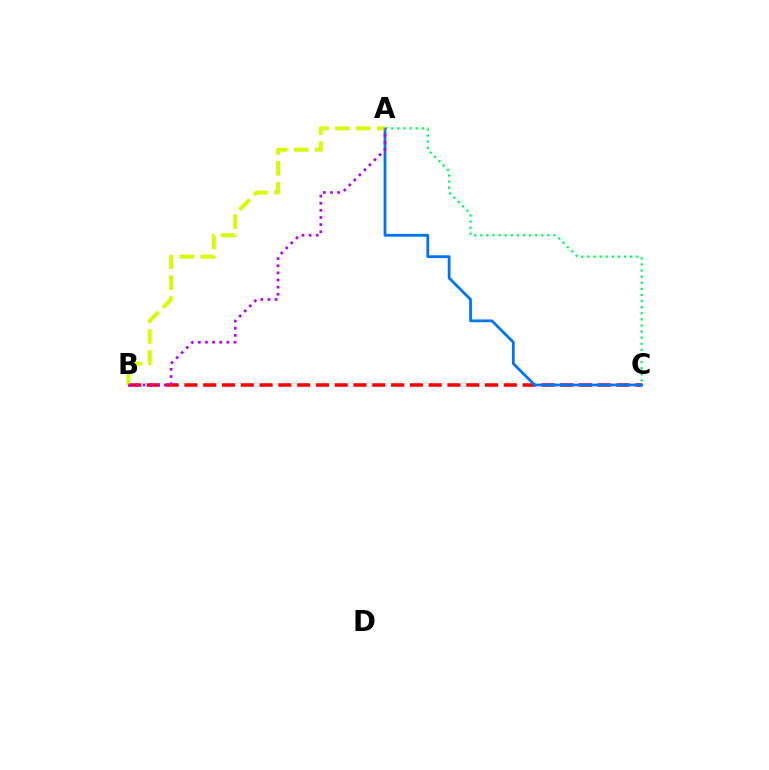{('B', 'C'): [{'color': '#ff0000', 'line_style': 'dashed', 'thickness': 2.55}], ('A', 'C'): [{'color': '#0074ff', 'line_style': 'solid', 'thickness': 2.01}, {'color': '#00ff5c', 'line_style': 'dotted', 'thickness': 1.66}], ('A', 'B'): [{'color': '#d1ff00', 'line_style': 'dashed', 'thickness': 2.84}, {'color': '#b900ff', 'line_style': 'dotted', 'thickness': 1.94}]}